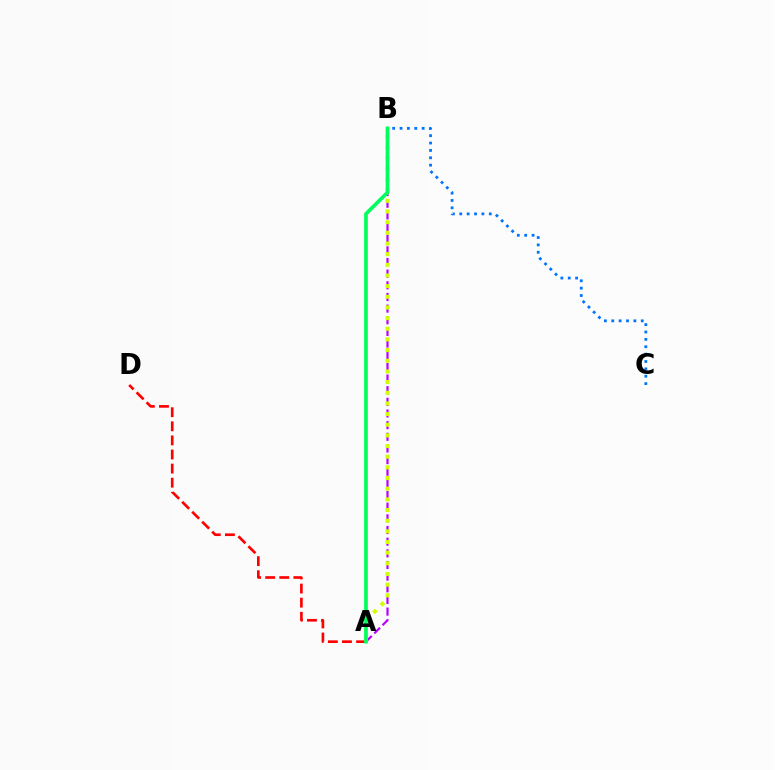{('B', 'C'): [{'color': '#0074ff', 'line_style': 'dotted', 'thickness': 2.0}], ('A', 'D'): [{'color': '#ff0000', 'line_style': 'dashed', 'thickness': 1.91}], ('A', 'B'): [{'color': '#b900ff', 'line_style': 'dashed', 'thickness': 1.58}, {'color': '#d1ff00', 'line_style': 'dotted', 'thickness': 2.9}, {'color': '#00ff5c', 'line_style': 'solid', 'thickness': 2.66}]}